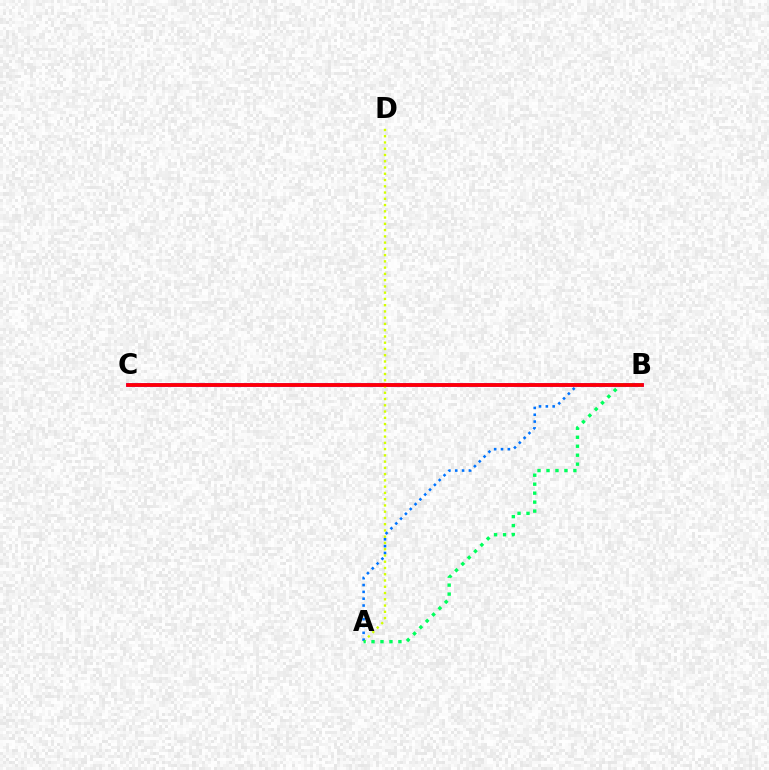{('B', 'C'): [{'color': '#b900ff', 'line_style': 'solid', 'thickness': 2.72}, {'color': '#ff0000', 'line_style': 'solid', 'thickness': 2.64}], ('A', 'D'): [{'color': '#d1ff00', 'line_style': 'dotted', 'thickness': 1.7}], ('A', 'B'): [{'color': '#0074ff', 'line_style': 'dotted', 'thickness': 1.85}, {'color': '#00ff5c', 'line_style': 'dotted', 'thickness': 2.44}]}